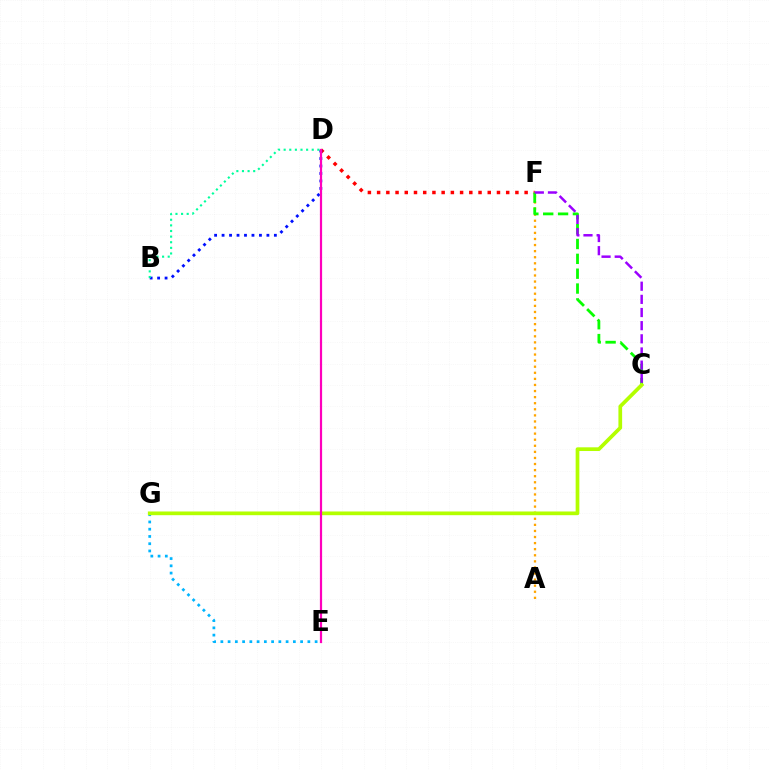{('A', 'F'): [{'color': '#ffa500', 'line_style': 'dotted', 'thickness': 1.65}], ('D', 'F'): [{'color': '#ff0000', 'line_style': 'dotted', 'thickness': 2.51}], ('C', 'F'): [{'color': '#08ff00', 'line_style': 'dashed', 'thickness': 2.02}, {'color': '#9b00ff', 'line_style': 'dashed', 'thickness': 1.79}], ('B', 'D'): [{'color': '#0010ff', 'line_style': 'dotted', 'thickness': 2.03}, {'color': '#00ff9d', 'line_style': 'dotted', 'thickness': 1.53}], ('E', 'G'): [{'color': '#00b5ff', 'line_style': 'dotted', 'thickness': 1.97}], ('C', 'G'): [{'color': '#b3ff00', 'line_style': 'solid', 'thickness': 2.67}], ('D', 'E'): [{'color': '#ff00bd', 'line_style': 'solid', 'thickness': 1.59}]}